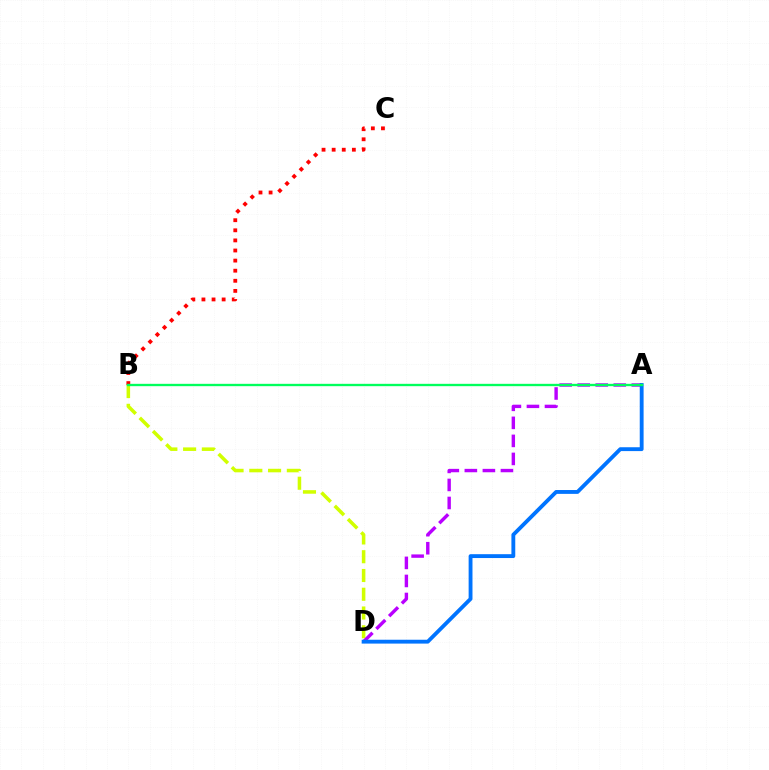{('B', 'D'): [{'color': '#d1ff00', 'line_style': 'dashed', 'thickness': 2.55}], ('A', 'D'): [{'color': '#b900ff', 'line_style': 'dashed', 'thickness': 2.45}, {'color': '#0074ff', 'line_style': 'solid', 'thickness': 2.77}], ('B', 'C'): [{'color': '#ff0000', 'line_style': 'dotted', 'thickness': 2.74}], ('A', 'B'): [{'color': '#00ff5c', 'line_style': 'solid', 'thickness': 1.69}]}